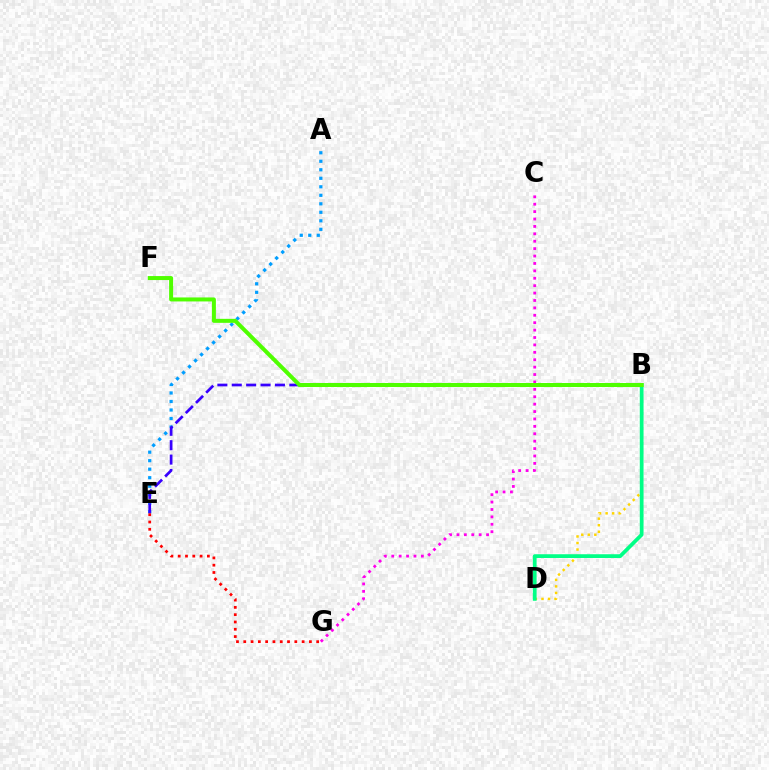{('A', 'E'): [{'color': '#009eff', 'line_style': 'dotted', 'thickness': 2.31}], ('B', 'E'): [{'color': '#3700ff', 'line_style': 'dashed', 'thickness': 1.96}], ('C', 'G'): [{'color': '#ff00ed', 'line_style': 'dotted', 'thickness': 2.01}], ('B', 'D'): [{'color': '#ffd500', 'line_style': 'dotted', 'thickness': 1.77}, {'color': '#00ff86', 'line_style': 'solid', 'thickness': 2.7}], ('B', 'F'): [{'color': '#4fff00', 'line_style': 'solid', 'thickness': 2.88}], ('E', 'G'): [{'color': '#ff0000', 'line_style': 'dotted', 'thickness': 1.98}]}